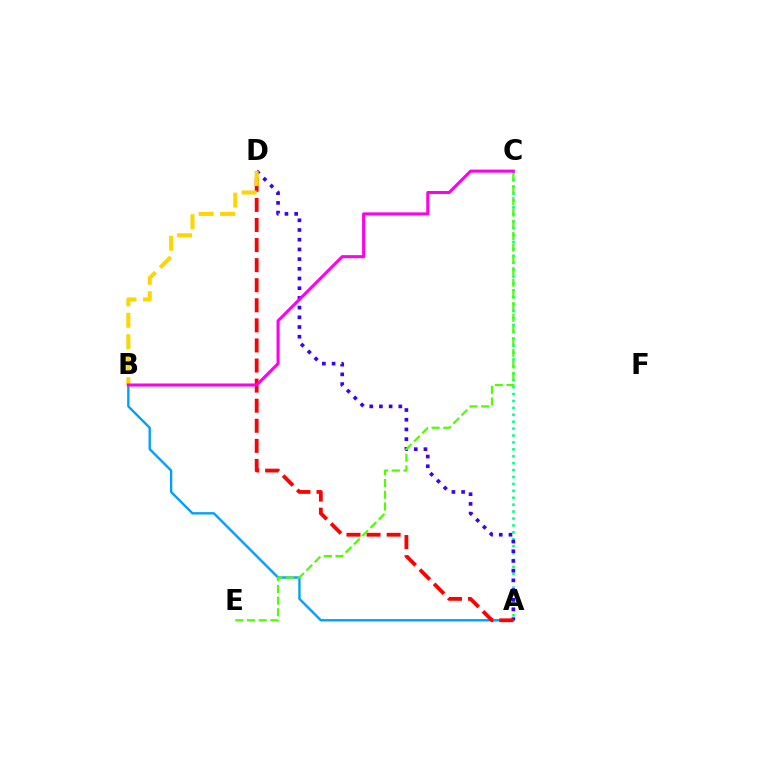{('A', 'C'): [{'color': '#00ff86', 'line_style': 'dotted', 'thickness': 1.88}], ('A', 'B'): [{'color': '#009eff', 'line_style': 'solid', 'thickness': 1.69}], ('A', 'D'): [{'color': '#3700ff', 'line_style': 'dotted', 'thickness': 2.64}, {'color': '#ff0000', 'line_style': 'dashed', 'thickness': 2.73}], ('C', 'E'): [{'color': '#4fff00', 'line_style': 'dashed', 'thickness': 1.59}], ('B', 'D'): [{'color': '#ffd500', 'line_style': 'dashed', 'thickness': 2.91}], ('B', 'C'): [{'color': '#ff00ed', 'line_style': 'solid', 'thickness': 2.2}]}